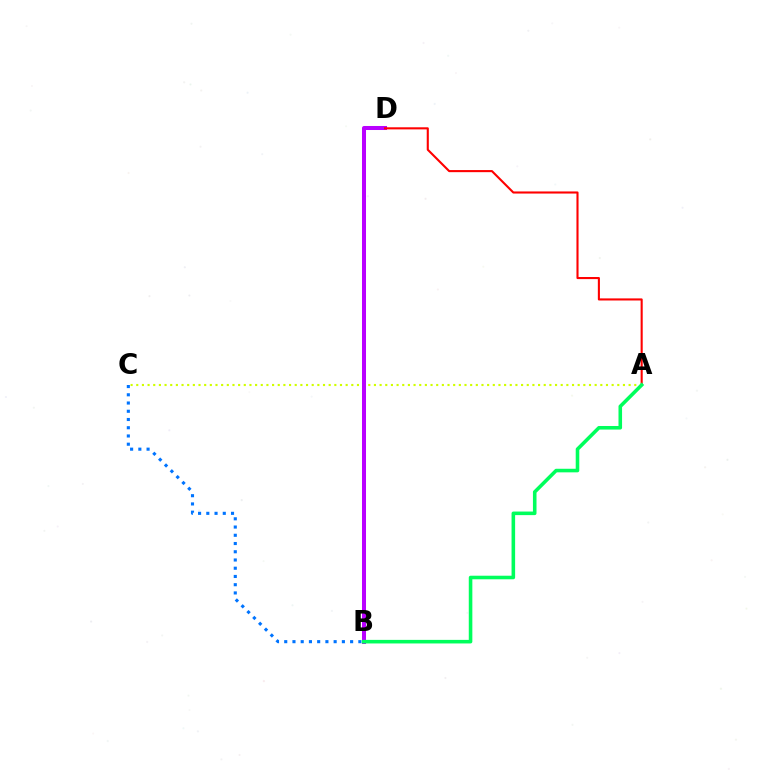{('A', 'C'): [{'color': '#d1ff00', 'line_style': 'dotted', 'thickness': 1.54}], ('B', 'D'): [{'color': '#b900ff', 'line_style': 'solid', 'thickness': 2.9}], ('A', 'D'): [{'color': '#ff0000', 'line_style': 'solid', 'thickness': 1.51}], ('B', 'C'): [{'color': '#0074ff', 'line_style': 'dotted', 'thickness': 2.24}], ('A', 'B'): [{'color': '#00ff5c', 'line_style': 'solid', 'thickness': 2.57}]}